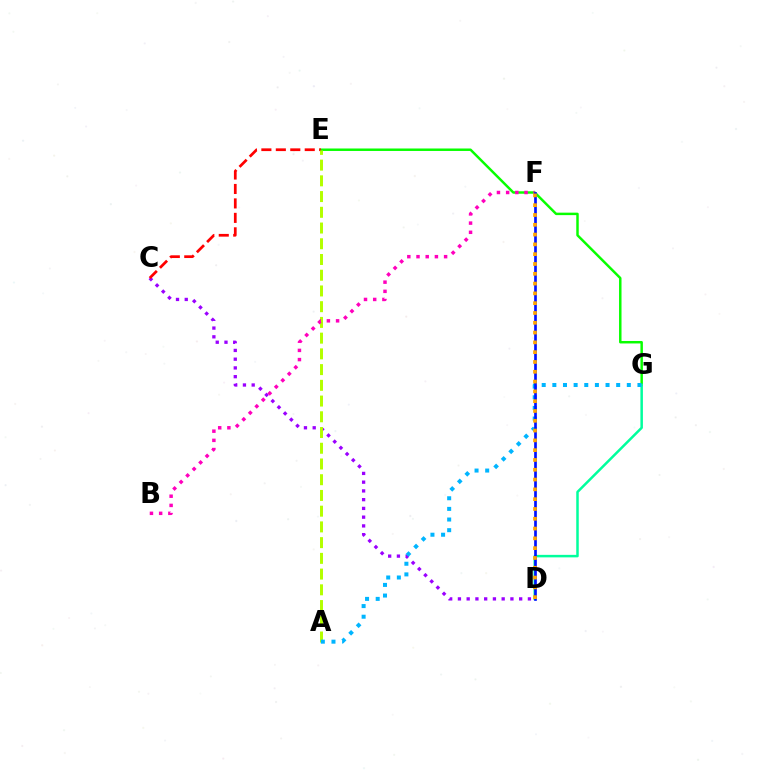{('E', 'G'): [{'color': '#08ff00', 'line_style': 'solid', 'thickness': 1.78}], ('C', 'D'): [{'color': '#9b00ff', 'line_style': 'dotted', 'thickness': 2.38}], ('D', 'G'): [{'color': '#00ff9d', 'line_style': 'solid', 'thickness': 1.8}], ('C', 'E'): [{'color': '#ff0000', 'line_style': 'dashed', 'thickness': 1.96}], ('A', 'E'): [{'color': '#b3ff00', 'line_style': 'dashed', 'thickness': 2.14}], ('A', 'G'): [{'color': '#00b5ff', 'line_style': 'dotted', 'thickness': 2.89}], ('B', 'F'): [{'color': '#ff00bd', 'line_style': 'dotted', 'thickness': 2.5}], ('D', 'F'): [{'color': '#0010ff', 'line_style': 'solid', 'thickness': 1.93}, {'color': '#ffa500', 'line_style': 'dotted', 'thickness': 2.66}]}